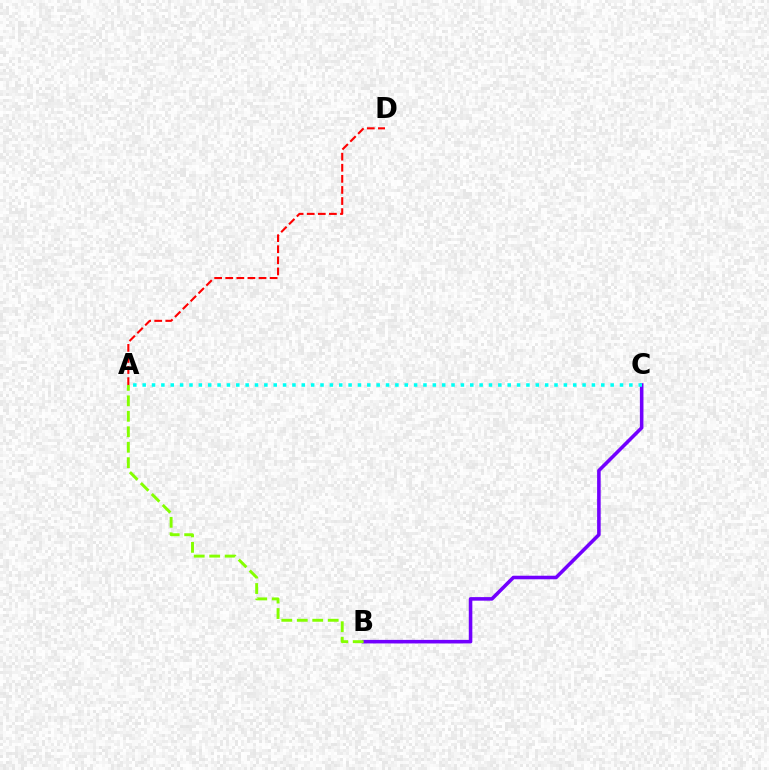{('B', 'C'): [{'color': '#7200ff', 'line_style': 'solid', 'thickness': 2.57}], ('A', 'C'): [{'color': '#00fff6', 'line_style': 'dotted', 'thickness': 2.54}], ('A', 'B'): [{'color': '#84ff00', 'line_style': 'dashed', 'thickness': 2.1}], ('A', 'D'): [{'color': '#ff0000', 'line_style': 'dashed', 'thickness': 1.51}]}